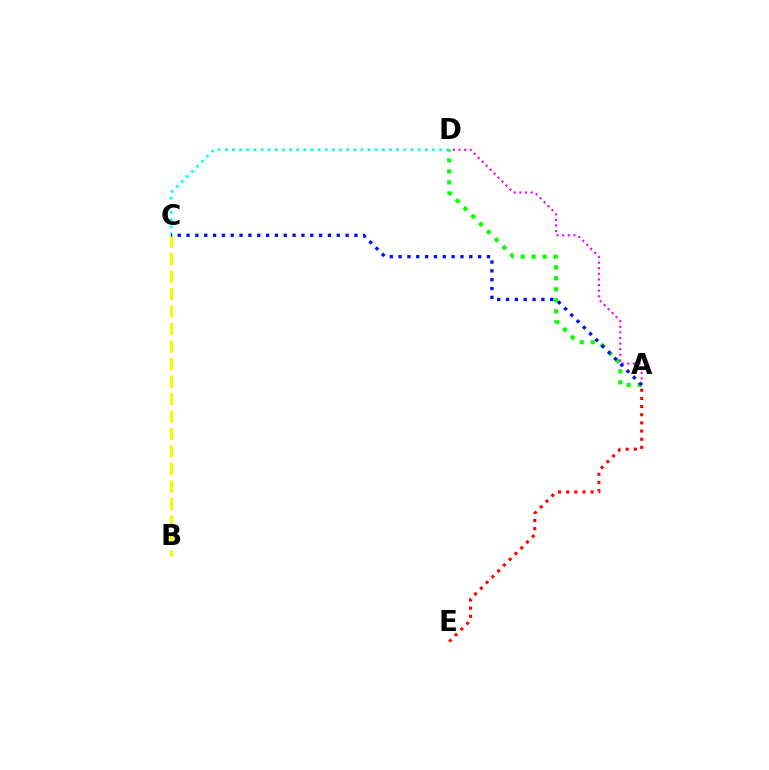{('B', 'C'): [{'color': '#fcf500', 'line_style': 'dashed', 'thickness': 2.38}], ('C', 'D'): [{'color': '#00fff6', 'line_style': 'dotted', 'thickness': 1.94}], ('A', 'D'): [{'color': '#08ff00', 'line_style': 'dotted', 'thickness': 2.99}, {'color': '#ee00ff', 'line_style': 'dotted', 'thickness': 1.53}], ('A', 'C'): [{'color': '#0010ff', 'line_style': 'dotted', 'thickness': 2.4}], ('A', 'E'): [{'color': '#ff0000', 'line_style': 'dotted', 'thickness': 2.22}]}